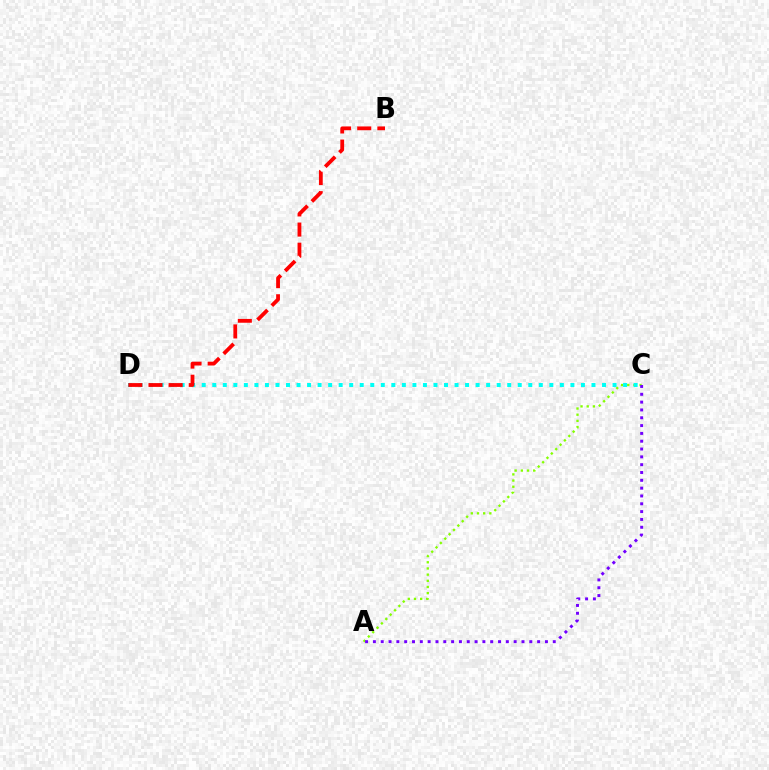{('A', 'C'): [{'color': '#84ff00', 'line_style': 'dotted', 'thickness': 1.68}, {'color': '#7200ff', 'line_style': 'dotted', 'thickness': 2.12}], ('C', 'D'): [{'color': '#00fff6', 'line_style': 'dotted', 'thickness': 2.86}], ('B', 'D'): [{'color': '#ff0000', 'line_style': 'dashed', 'thickness': 2.74}]}